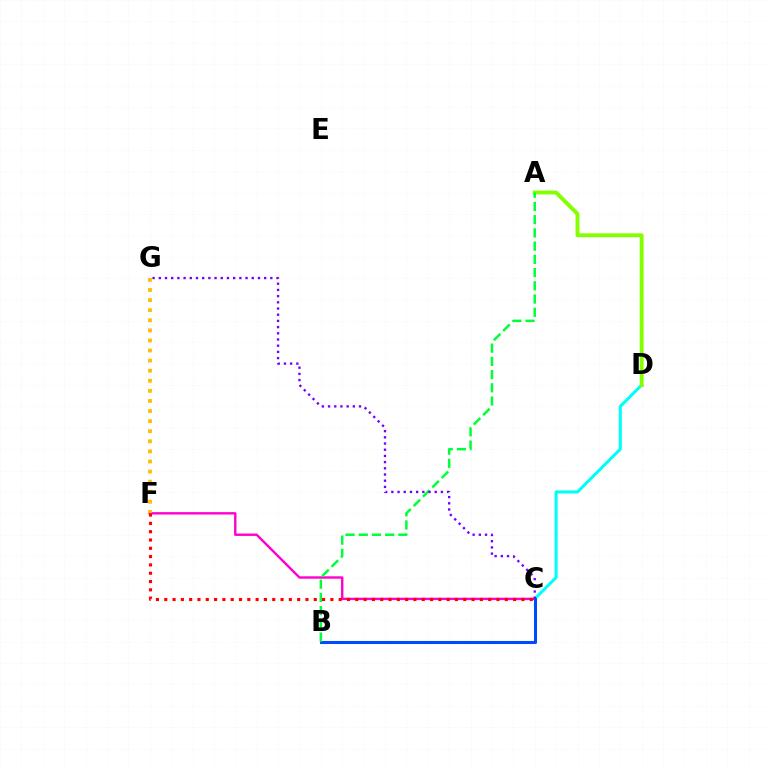{('C', 'D'): [{'color': '#00fff6', 'line_style': 'solid', 'thickness': 2.2}], ('A', 'D'): [{'color': '#84ff00', 'line_style': 'solid', 'thickness': 2.81}], ('C', 'F'): [{'color': '#ff00cf', 'line_style': 'solid', 'thickness': 1.73}, {'color': '#ff0000', 'line_style': 'dotted', 'thickness': 2.26}], ('B', 'C'): [{'color': '#004bff', 'line_style': 'solid', 'thickness': 2.2}], ('A', 'B'): [{'color': '#00ff39', 'line_style': 'dashed', 'thickness': 1.8}], ('C', 'G'): [{'color': '#7200ff', 'line_style': 'dotted', 'thickness': 1.68}], ('F', 'G'): [{'color': '#ffbd00', 'line_style': 'dotted', 'thickness': 2.74}]}